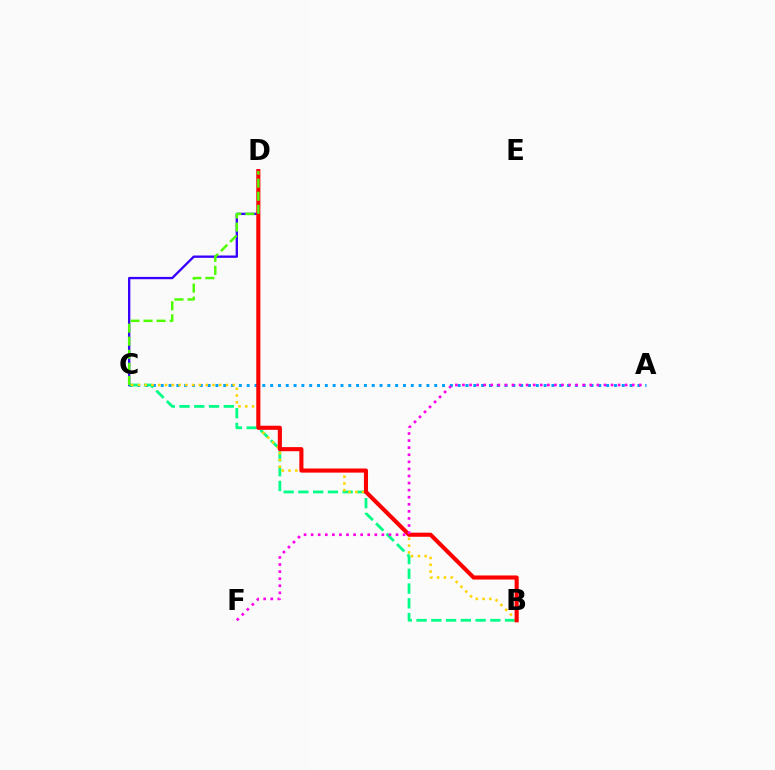{('A', 'C'): [{'color': '#009eff', 'line_style': 'dotted', 'thickness': 2.12}], ('C', 'D'): [{'color': '#3700ff', 'line_style': 'solid', 'thickness': 1.68}, {'color': '#4fff00', 'line_style': 'dashed', 'thickness': 1.78}], ('B', 'C'): [{'color': '#00ff86', 'line_style': 'dashed', 'thickness': 2.0}, {'color': '#ffd500', 'line_style': 'dotted', 'thickness': 1.84}], ('B', 'D'): [{'color': '#ff0000', 'line_style': 'solid', 'thickness': 2.95}], ('A', 'F'): [{'color': '#ff00ed', 'line_style': 'dotted', 'thickness': 1.92}]}